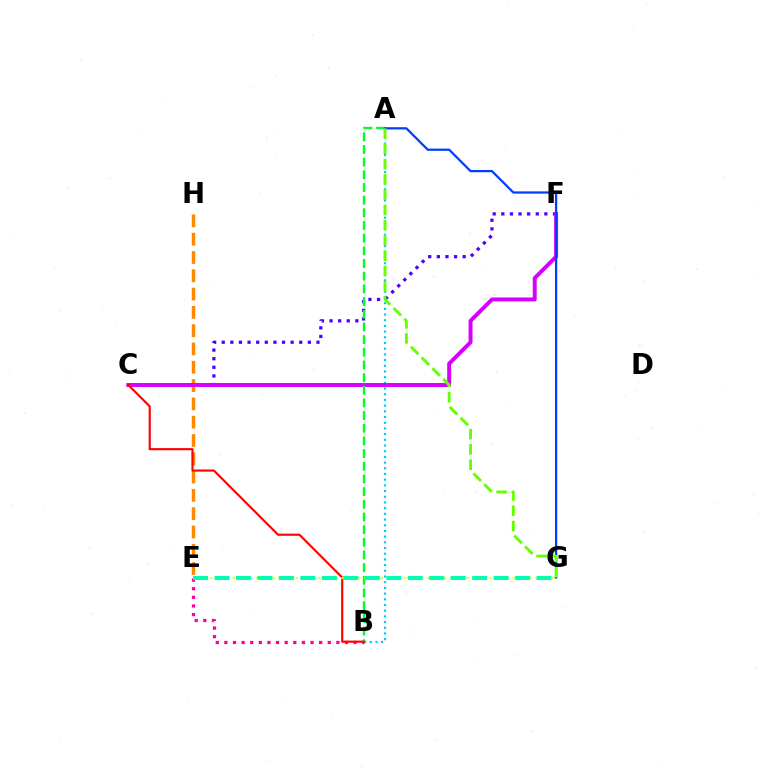{('A', 'B'): [{'color': '#00c7ff', 'line_style': 'dotted', 'thickness': 1.55}, {'color': '#00ff27', 'line_style': 'dashed', 'thickness': 1.72}], ('C', 'F'): [{'color': '#4f00ff', 'line_style': 'dotted', 'thickness': 2.34}, {'color': '#d600ff', 'line_style': 'solid', 'thickness': 2.85}], ('B', 'E'): [{'color': '#ff00a0', 'line_style': 'dotted', 'thickness': 2.34}], ('E', 'H'): [{'color': '#ff8800', 'line_style': 'dashed', 'thickness': 2.49}], ('B', 'C'): [{'color': '#ff0000', 'line_style': 'solid', 'thickness': 1.53}], ('E', 'G'): [{'color': '#eeff00', 'line_style': 'dotted', 'thickness': 1.55}, {'color': '#00ffaf', 'line_style': 'dashed', 'thickness': 2.92}], ('A', 'G'): [{'color': '#003fff', 'line_style': 'solid', 'thickness': 1.62}, {'color': '#66ff00', 'line_style': 'dashed', 'thickness': 2.07}]}